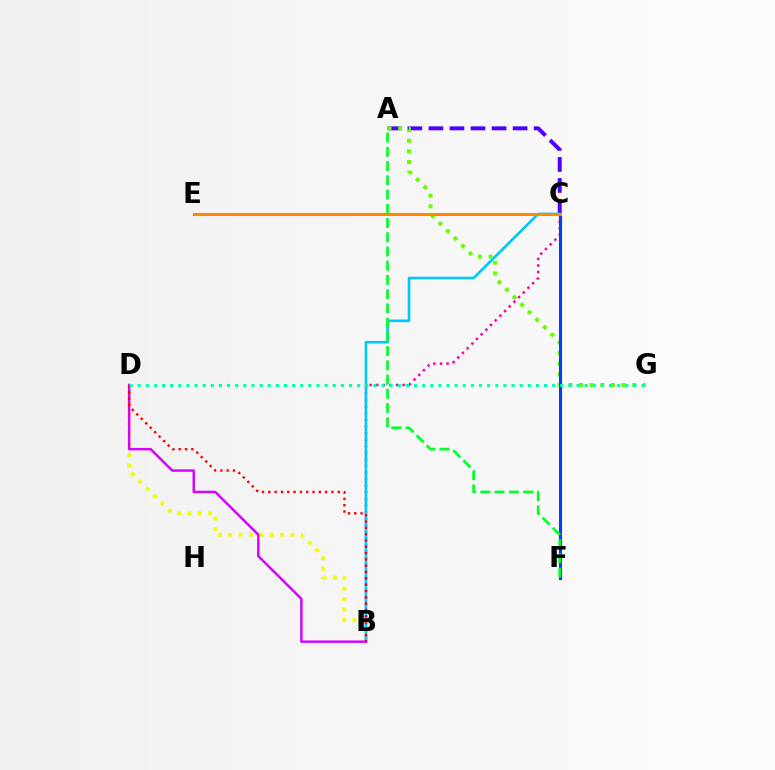{('B', 'C'): [{'color': '#ff00a0', 'line_style': 'dotted', 'thickness': 1.79}, {'color': '#00c7ff', 'line_style': 'solid', 'thickness': 1.89}], ('A', 'C'): [{'color': '#4f00ff', 'line_style': 'dashed', 'thickness': 2.86}], ('B', 'D'): [{'color': '#eeff00', 'line_style': 'dotted', 'thickness': 2.82}, {'color': '#d600ff', 'line_style': 'solid', 'thickness': 1.76}, {'color': '#ff0000', 'line_style': 'dotted', 'thickness': 1.71}], ('A', 'G'): [{'color': '#66ff00', 'line_style': 'dotted', 'thickness': 2.89}], ('C', 'F'): [{'color': '#003fff', 'line_style': 'solid', 'thickness': 2.21}], ('A', 'F'): [{'color': '#00ff27', 'line_style': 'dashed', 'thickness': 1.93}], ('C', 'E'): [{'color': '#ff8800', 'line_style': 'solid', 'thickness': 2.21}], ('D', 'G'): [{'color': '#00ffaf', 'line_style': 'dotted', 'thickness': 2.21}]}